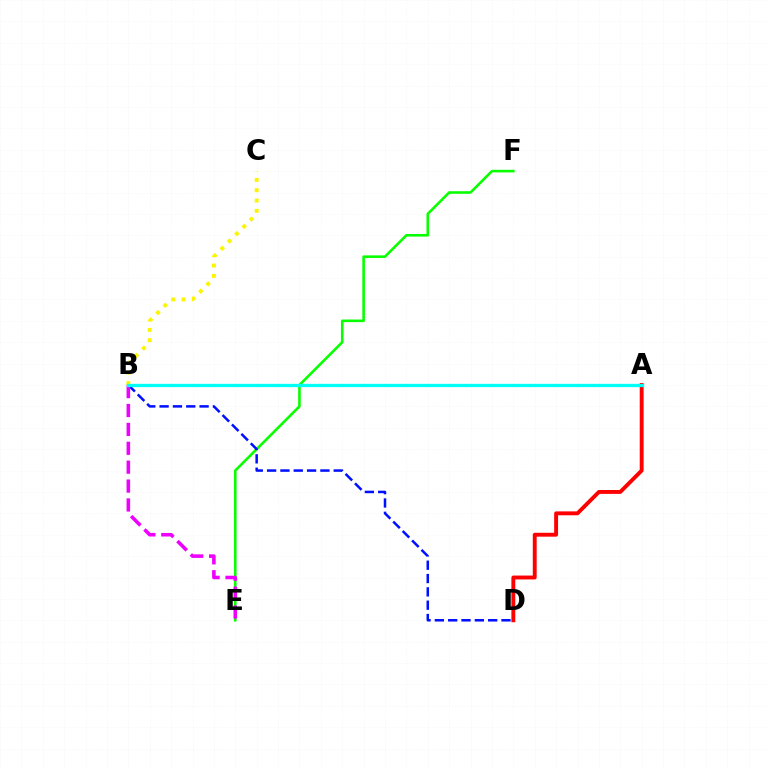{('E', 'F'): [{'color': '#08ff00', 'line_style': 'solid', 'thickness': 1.87}], ('B', 'C'): [{'color': '#fcf500', 'line_style': 'dotted', 'thickness': 2.81}], ('B', 'D'): [{'color': '#0010ff', 'line_style': 'dashed', 'thickness': 1.81}], ('A', 'D'): [{'color': '#ff0000', 'line_style': 'solid', 'thickness': 2.8}], ('B', 'E'): [{'color': '#ee00ff', 'line_style': 'dashed', 'thickness': 2.57}], ('A', 'B'): [{'color': '#00fff6', 'line_style': 'solid', 'thickness': 2.38}]}